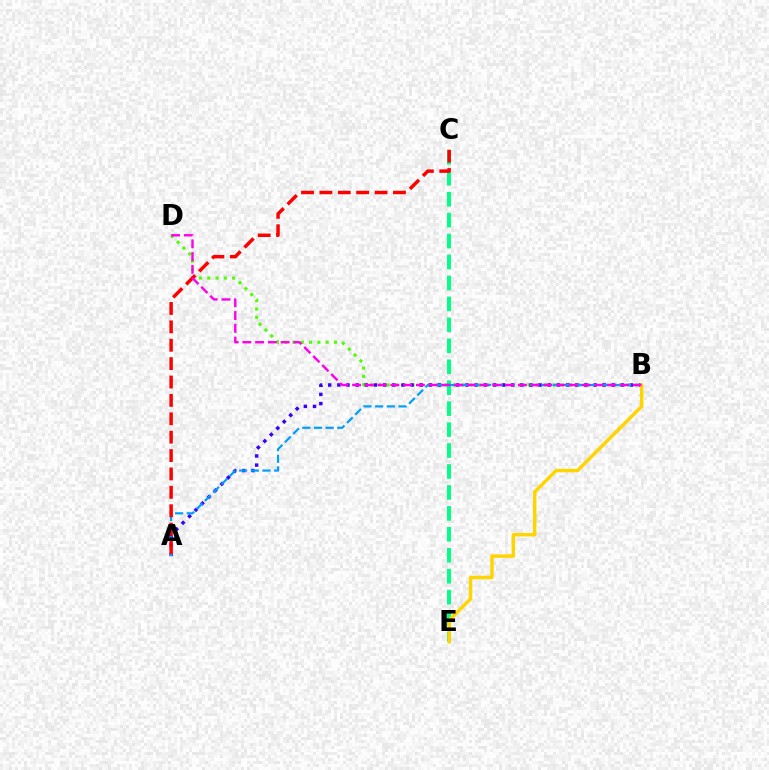{('B', 'D'): [{'color': '#4fff00', 'line_style': 'dotted', 'thickness': 2.25}, {'color': '#ff00ed', 'line_style': 'dashed', 'thickness': 1.73}], ('A', 'B'): [{'color': '#3700ff', 'line_style': 'dotted', 'thickness': 2.49}, {'color': '#009eff', 'line_style': 'dashed', 'thickness': 1.59}], ('C', 'E'): [{'color': '#00ff86', 'line_style': 'dashed', 'thickness': 2.85}], ('A', 'C'): [{'color': '#ff0000', 'line_style': 'dashed', 'thickness': 2.5}], ('B', 'E'): [{'color': '#ffd500', 'line_style': 'solid', 'thickness': 2.48}]}